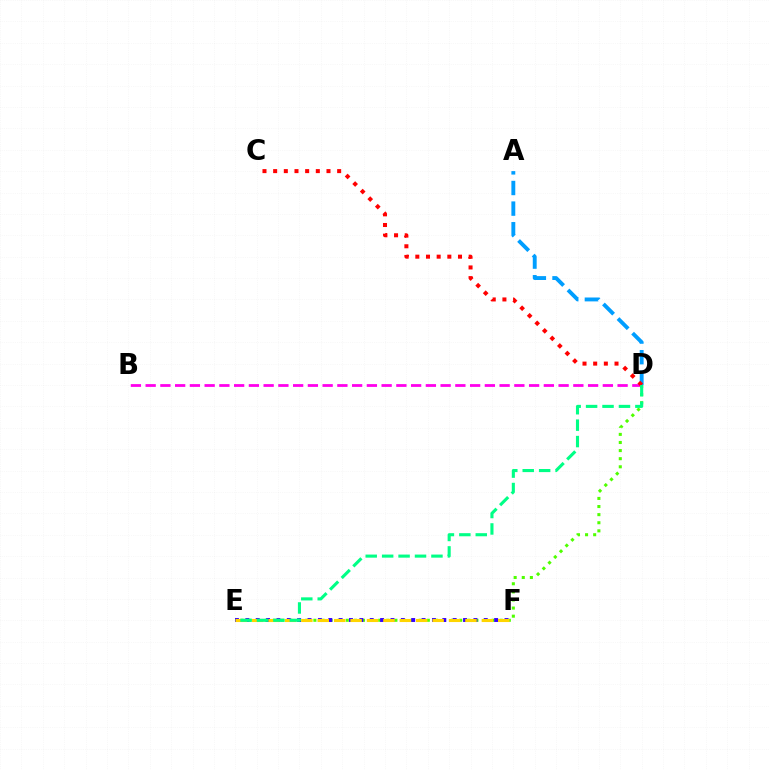{('D', 'E'): [{'color': '#4fff00', 'line_style': 'dotted', 'thickness': 2.2}, {'color': '#00ff86', 'line_style': 'dashed', 'thickness': 2.23}], ('B', 'D'): [{'color': '#ff00ed', 'line_style': 'dashed', 'thickness': 2.0}], ('A', 'D'): [{'color': '#009eff', 'line_style': 'dashed', 'thickness': 2.8}], ('C', 'D'): [{'color': '#ff0000', 'line_style': 'dotted', 'thickness': 2.9}], ('E', 'F'): [{'color': '#3700ff', 'line_style': 'dotted', 'thickness': 2.82}, {'color': '#ffd500', 'line_style': 'dashed', 'thickness': 2.23}]}